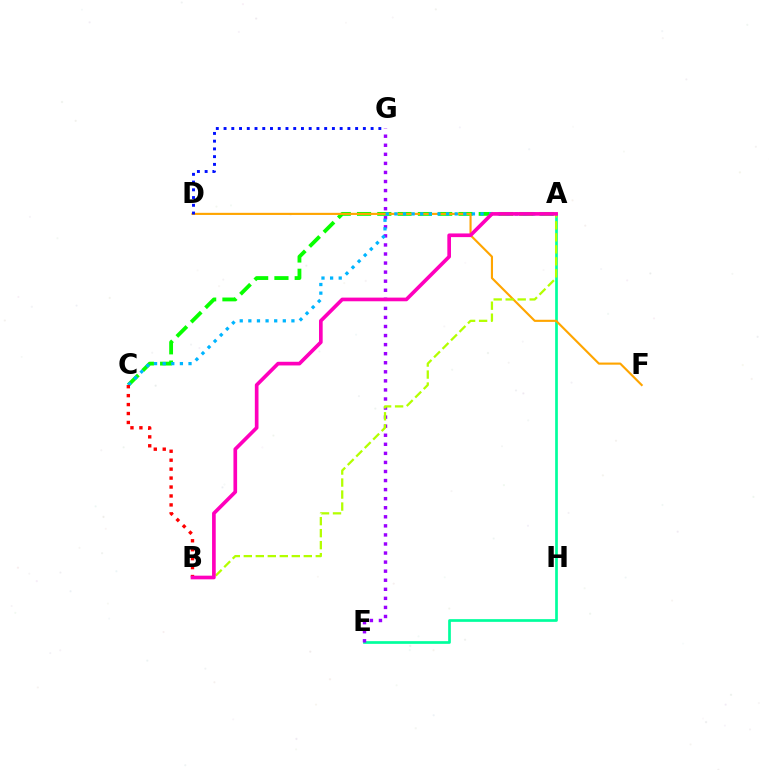{('A', 'E'): [{'color': '#00ff9d', 'line_style': 'solid', 'thickness': 1.95}], ('A', 'C'): [{'color': '#08ff00', 'line_style': 'dashed', 'thickness': 2.76}, {'color': '#00b5ff', 'line_style': 'dotted', 'thickness': 2.34}], ('D', 'F'): [{'color': '#ffa500', 'line_style': 'solid', 'thickness': 1.53}], ('E', 'G'): [{'color': '#9b00ff', 'line_style': 'dotted', 'thickness': 2.46}], ('D', 'G'): [{'color': '#0010ff', 'line_style': 'dotted', 'thickness': 2.1}], ('A', 'B'): [{'color': '#b3ff00', 'line_style': 'dashed', 'thickness': 1.63}, {'color': '#ff00bd', 'line_style': 'solid', 'thickness': 2.64}], ('B', 'C'): [{'color': '#ff0000', 'line_style': 'dotted', 'thickness': 2.43}]}